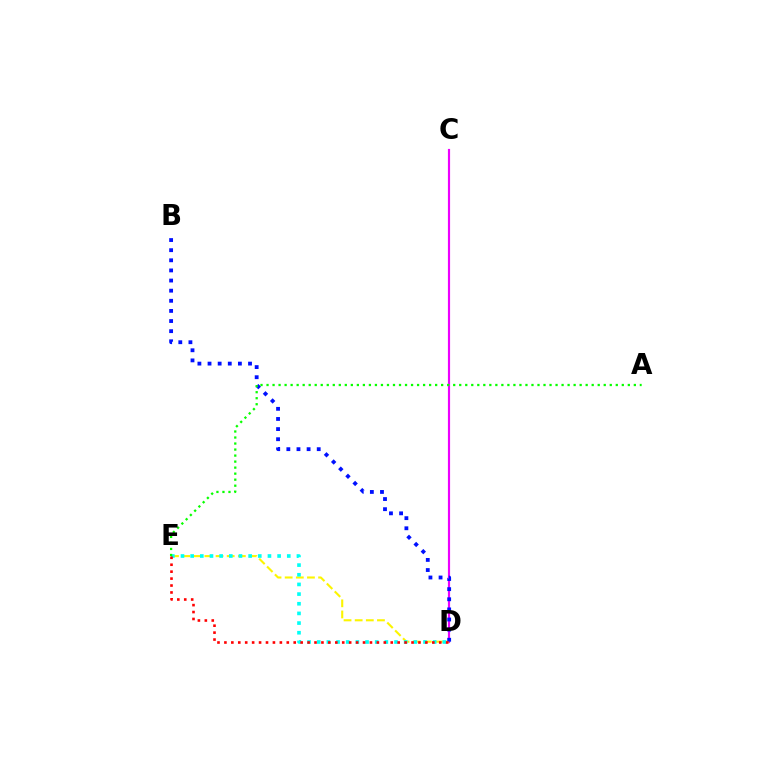{('C', 'D'): [{'color': '#ee00ff', 'line_style': 'solid', 'thickness': 1.56}], ('D', 'E'): [{'color': '#fcf500', 'line_style': 'dashed', 'thickness': 1.51}, {'color': '#00fff6', 'line_style': 'dotted', 'thickness': 2.63}, {'color': '#ff0000', 'line_style': 'dotted', 'thickness': 1.88}], ('B', 'D'): [{'color': '#0010ff', 'line_style': 'dotted', 'thickness': 2.75}], ('A', 'E'): [{'color': '#08ff00', 'line_style': 'dotted', 'thickness': 1.64}]}